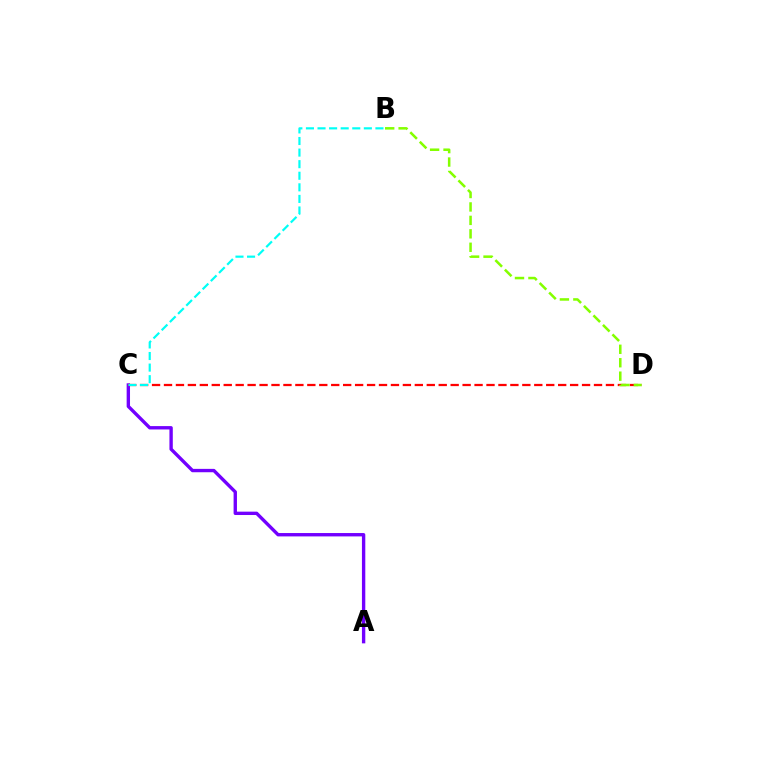{('A', 'C'): [{'color': '#7200ff', 'line_style': 'solid', 'thickness': 2.42}], ('C', 'D'): [{'color': '#ff0000', 'line_style': 'dashed', 'thickness': 1.62}], ('B', 'C'): [{'color': '#00fff6', 'line_style': 'dashed', 'thickness': 1.57}], ('B', 'D'): [{'color': '#84ff00', 'line_style': 'dashed', 'thickness': 1.83}]}